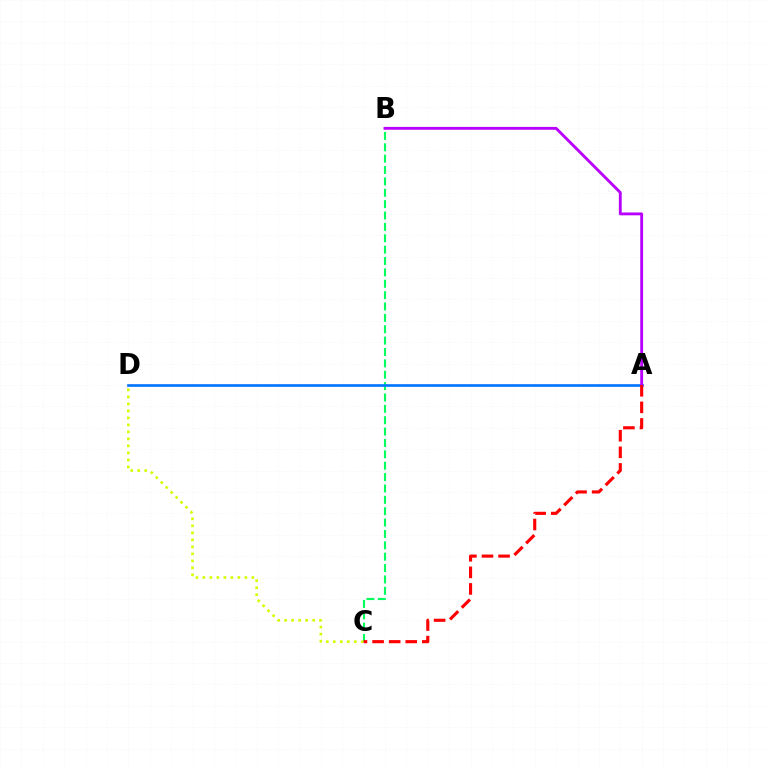{('B', 'C'): [{'color': '#00ff5c', 'line_style': 'dashed', 'thickness': 1.54}], ('A', 'D'): [{'color': '#0074ff', 'line_style': 'solid', 'thickness': 1.91}], ('C', 'D'): [{'color': '#d1ff00', 'line_style': 'dotted', 'thickness': 1.9}], ('A', 'B'): [{'color': '#b900ff', 'line_style': 'solid', 'thickness': 2.05}], ('A', 'C'): [{'color': '#ff0000', 'line_style': 'dashed', 'thickness': 2.25}]}